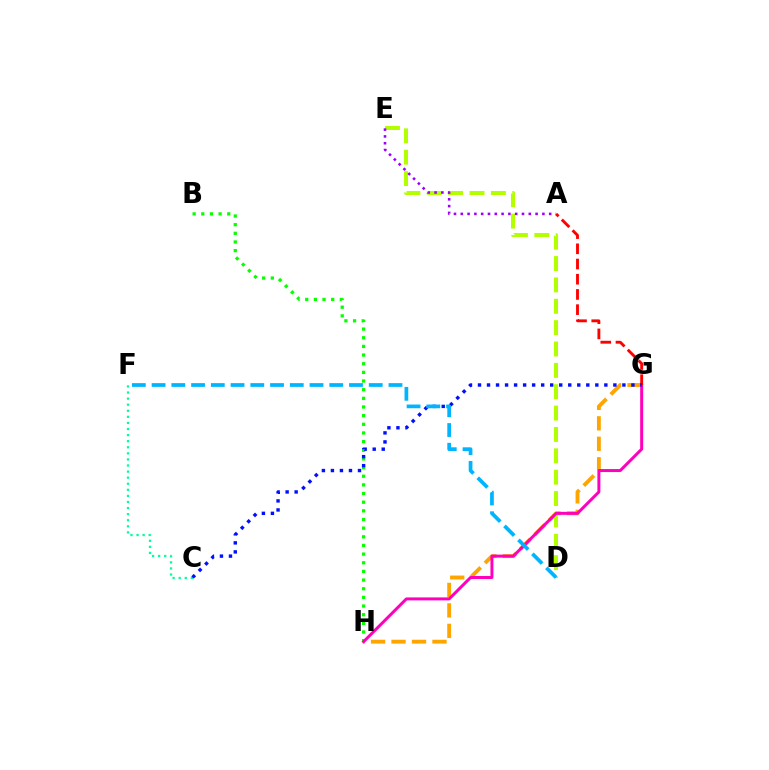{('G', 'H'): [{'color': '#ffa500', 'line_style': 'dashed', 'thickness': 2.78}, {'color': '#ff00bd', 'line_style': 'solid', 'thickness': 2.15}], ('C', 'F'): [{'color': '#00ff9d', 'line_style': 'dotted', 'thickness': 1.65}], ('B', 'H'): [{'color': '#08ff00', 'line_style': 'dotted', 'thickness': 2.35}], ('D', 'E'): [{'color': '#b3ff00', 'line_style': 'dashed', 'thickness': 2.9}], ('A', 'E'): [{'color': '#9b00ff', 'line_style': 'dotted', 'thickness': 1.85}], ('A', 'G'): [{'color': '#ff0000', 'line_style': 'dashed', 'thickness': 2.07}], ('C', 'G'): [{'color': '#0010ff', 'line_style': 'dotted', 'thickness': 2.45}], ('D', 'F'): [{'color': '#00b5ff', 'line_style': 'dashed', 'thickness': 2.68}]}